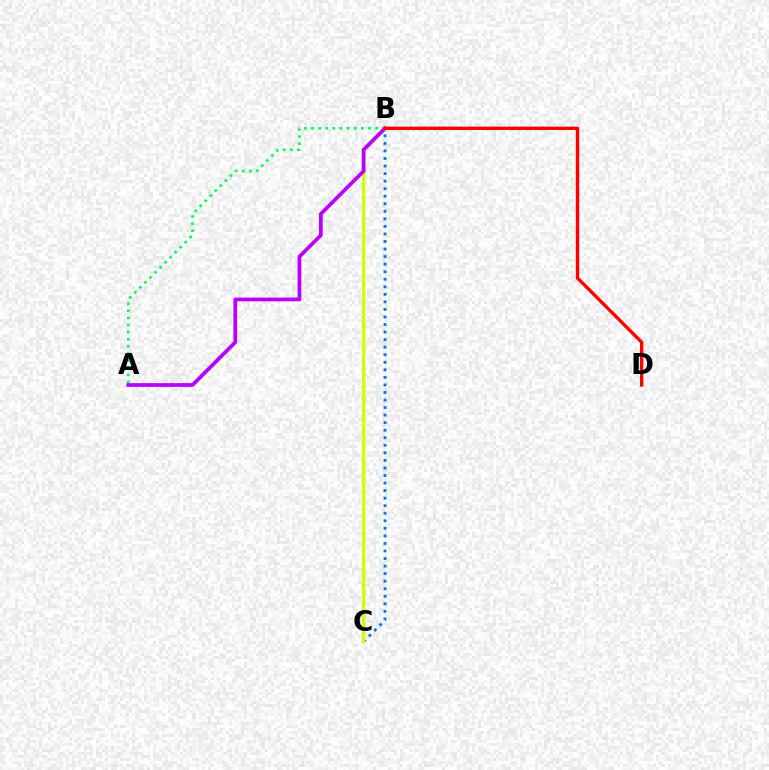{('B', 'C'): [{'color': '#0074ff', 'line_style': 'dotted', 'thickness': 2.05}, {'color': '#d1ff00', 'line_style': 'solid', 'thickness': 2.33}], ('A', 'B'): [{'color': '#00ff5c', 'line_style': 'dotted', 'thickness': 1.93}, {'color': '#b900ff', 'line_style': 'solid', 'thickness': 2.69}], ('B', 'D'): [{'color': '#ff0000', 'line_style': 'solid', 'thickness': 2.42}]}